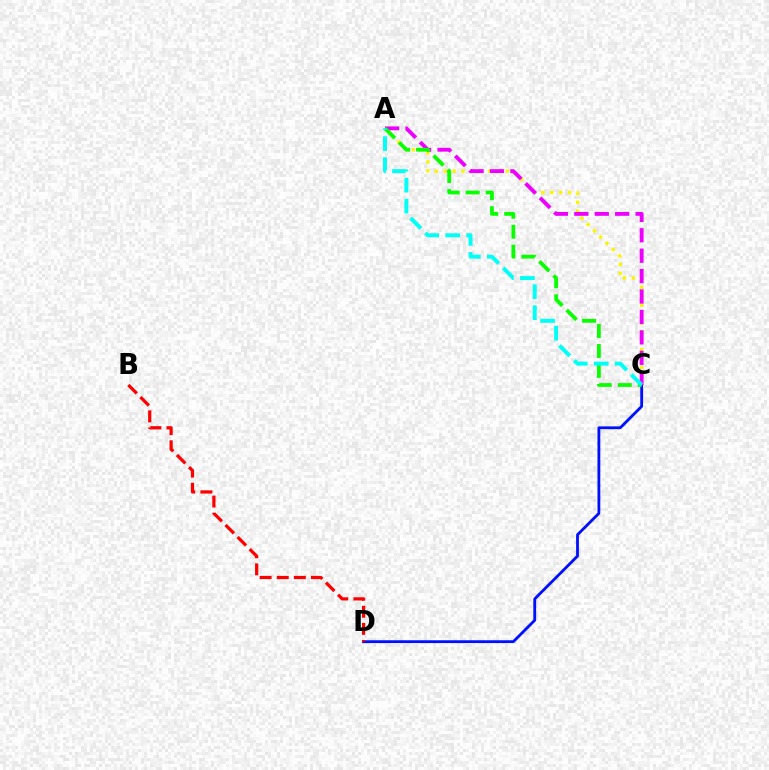{('C', 'D'): [{'color': '#0010ff', 'line_style': 'solid', 'thickness': 2.03}], ('A', 'C'): [{'color': '#fcf500', 'line_style': 'dotted', 'thickness': 2.41}, {'color': '#ee00ff', 'line_style': 'dashed', 'thickness': 2.77}, {'color': '#08ff00', 'line_style': 'dashed', 'thickness': 2.71}, {'color': '#00fff6', 'line_style': 'dashed', 'thickness': 2.85}], ('B', 'D'): [{'color': '#ff0000', 'line_style': 'dashed', 'thickness': 2.32}]}